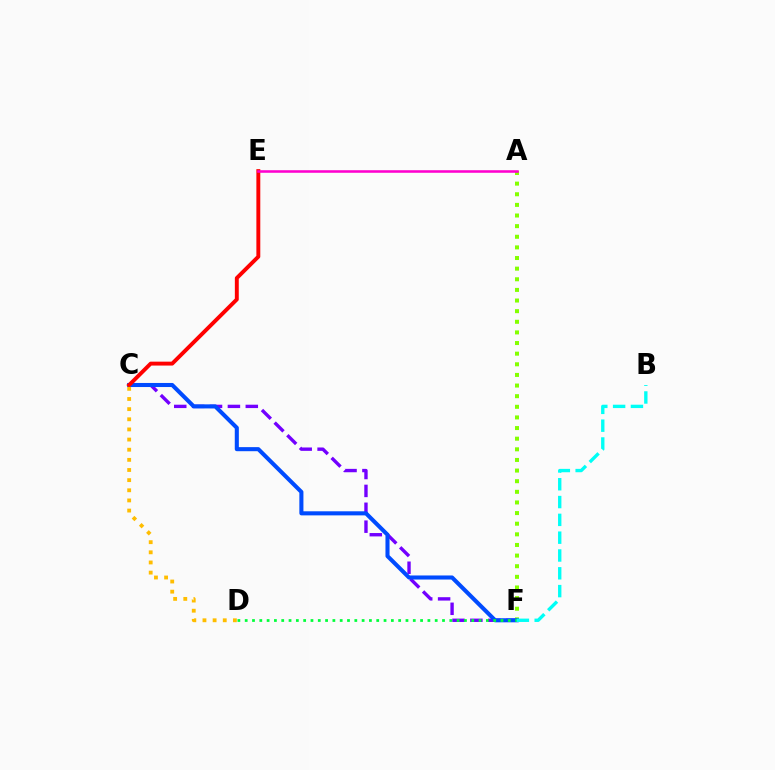{('C', 'F'): [{'color': '#7200ff', 'line_style': 'dashed', 'thickness': 2.43}, {'color': '#004bff', 'line_style': 'solid', 'thickness': 2.93}], ('A', 'F'): [{'color': '#84ff00', 'line_style': 'dotted', 'thickness': 2.89}], ('D', 'F'): [{'color': '#00ff39', 'line_style': 'dotted', 'thickness': 1.99}], ('C', 'E'): [{'color': '#ff0000', 'line_style': 'solid', 'thickness': 2.82}], ('B', 'F'): [{'color': '#00fff6', 'line_style': 'dashed', 'thickness': 2.42}], ('A', 'E'): [{'color': '#ff00cf', 'line_style': 'solid', 'thickness': 1.84}], ('C', 'D'): [{'color': '#ffbd00', 'line_style': 'dotted', 'thickness': 2.76}]}